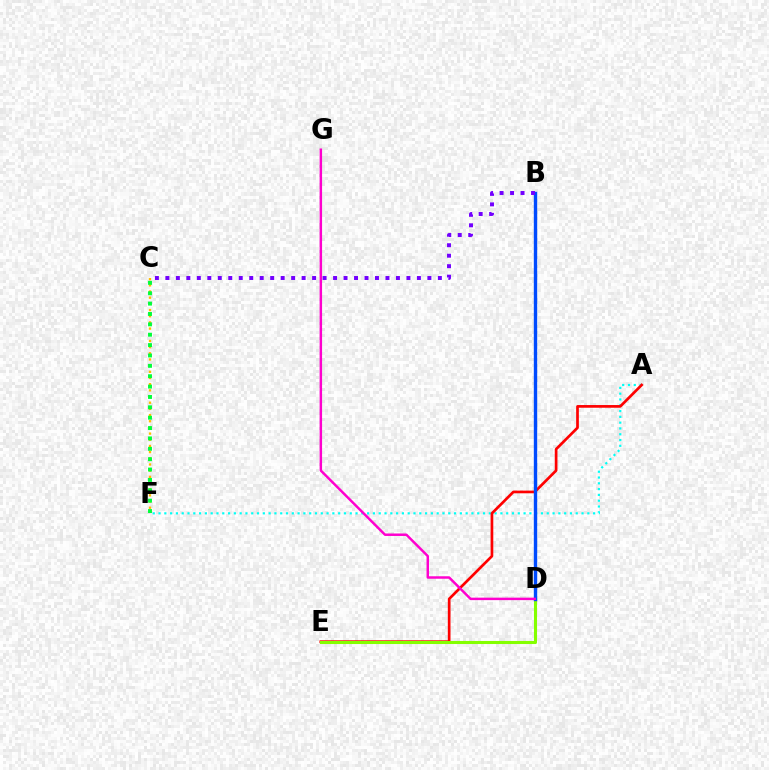{('A', 'F'): [{'color': '#00fff6', 'line_style': 'dotted', 'thickness': 1.57}], ('A', 'E'): [{'color': '#ff0000', 'line_style': 'solid', 'thickness': 1.94}], ('D', 'E'): [{'color': '#84ff00', 'line_style': 'solid', 'thickness': 2.2}], ('B', 'D'): [{'color': '#004bff', 'line_style': 'solid', 'thickness': 2.43}], ('B', 'C'): [{'color': '#7200ff', 'line_style': 'dotted', 'thickness': 2.85}], ('C', 'F'): [{'color': '#ffbd00', 'line_style': 'dotted', 'thickness': 1.68}, {'color': '#00ff39', 'line_style': 'dotted', 'thickness': 2.82}], ('D', 'G'): [{'color': '#ff00cf', 'line_style': 'solid', 'thickness': 1.78}]}